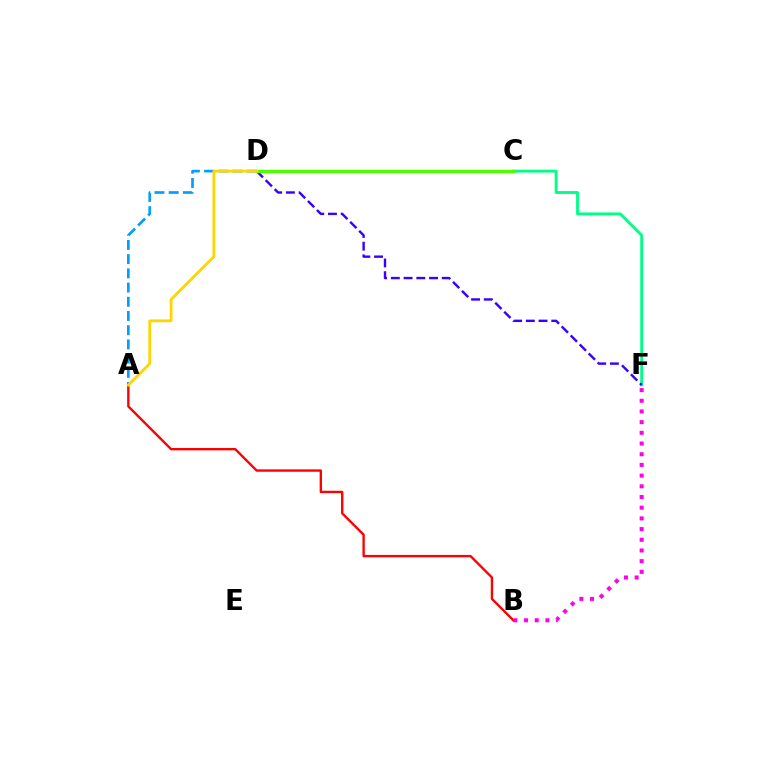{('C', 'F'): [{'color': '#00ff86', 'line_style': 'solid', 'thickness': 2.06}], ('A', 'D'): [{'color': '#009eff', 'line_style': 'dashed', 'thickness': 1.93}, {'color': '#ffd500', 'line_style': 'solid', 'thickness': 2.01}], ('A', 'B'): [{'color': '#ff0000', 'line_style': 'solid', 'thickness': 1.71}], ('D', 'F'): [{'color': '#3700ff', 'line_style': 'dashed', 'thickness': 1.73}], ('C', 'D'): [{'color': '#4fff00', 'line_style': 'solid', 'thickness': 2.43}], ('B', 'F'): [{'color': '#ff00ed', 'line_style': 'dotted', 'thickness': 2.91}]}